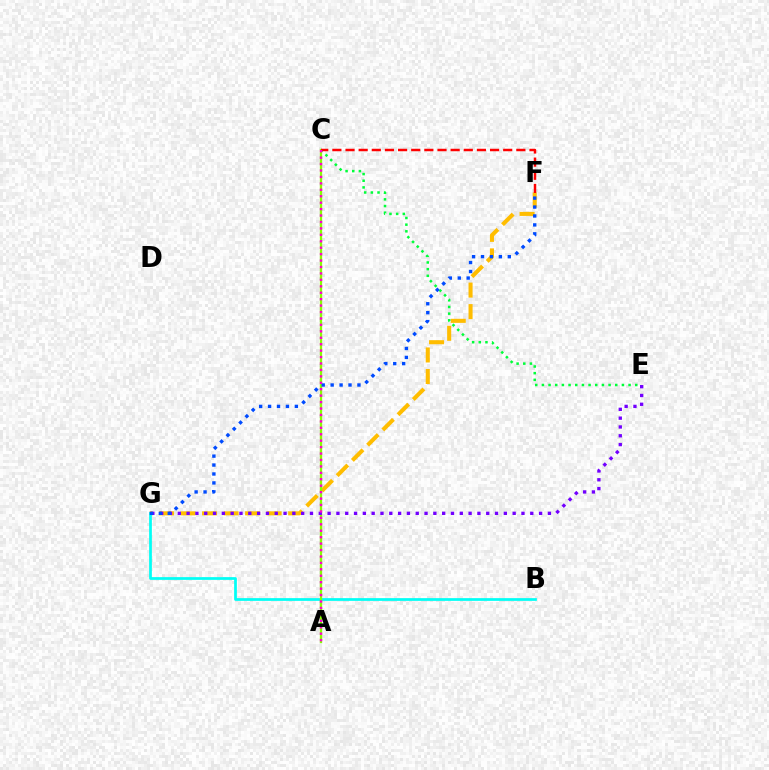{('F', 'G'): [{'color': '#ffbd00', 'line_style': 'dashed', 'thickness': 2.92}, {'color': '#004bff', 'line_style': 'dotted', 'thickness': 2.43}], ('B', 'G'): [{'color': '#00fff6', 'line_style': 'solid', 'thickness': 1.96}], ('C', 'E'): [{'color': '#00ff39', 'line_style': 'dotted', 'thickness': 1.81}], ('A', 'C'): [{'color': '#84ff00', 'line_style': 'solid', 'thickness': 1.65}, {'color': '#ff00cf', 'line_style': 'dotted', 'thickness': 1.75}], ('E', 'G'): [{'color': '#7200ff', 'line_style': 'dotted', 'thickness': 2.39}], ('C', 'F'): [{'color': '#ff0000', 'line_style': 'dashed', 'thickness': 1.79}]}